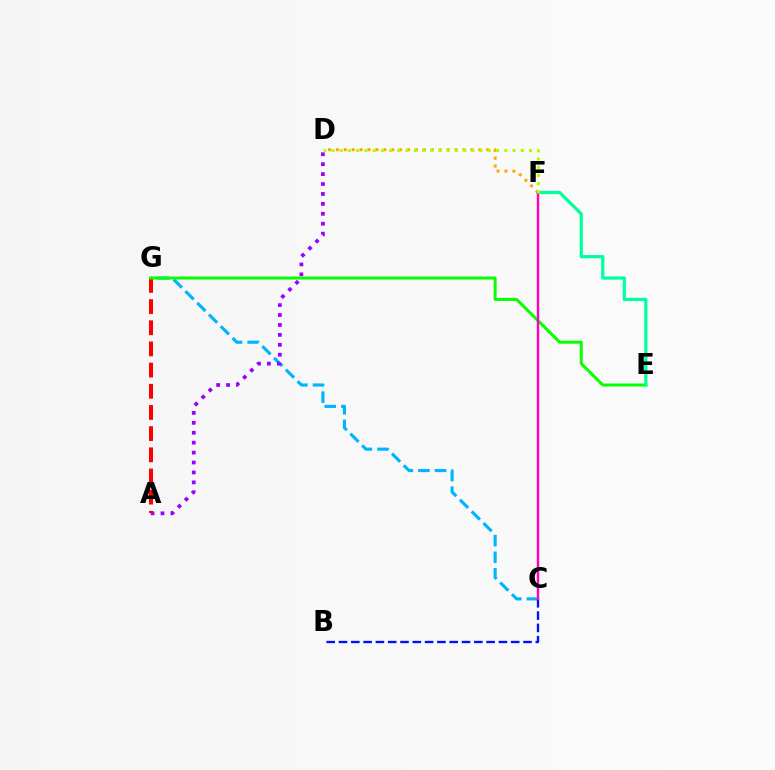{('C', 'G'): [{'color': '#00b5ff', 'line_style': 'dashed', 'thickness': 2.25}], ('B', 'C'): [{'color': '#0010ff', 'line_style': 'dashed', 'thickness': 1.67}], ('A', 'D'): [{'color': '#9b00ff', 'line_style': 'dotted', 'thickness': 2.7}], ('D', 'F'): [{'color': '#ffa500', 'line_style': 'dotted', 'thickness': 2.15}, {'color': '#b3ff00', 'line_style': 'dotted', 'thickness': 2.24}], ('A', 'G'): [{'color': '#ff0000', 'line_style': 'dashed', 'thickness': 2.88}], ('E', 'G'): [{'color': '#08ff00', 'line_style': 'solid', 'thickness': 2.15}], ('E', 'F'): [{'color': '#00ff9d', 'line_style': 'solid', 'thickness': 2.31}], ('C', 'F'): [{'color': '#ff00bd', 'line_style': 'solid', 'thickness': 1.75}]}